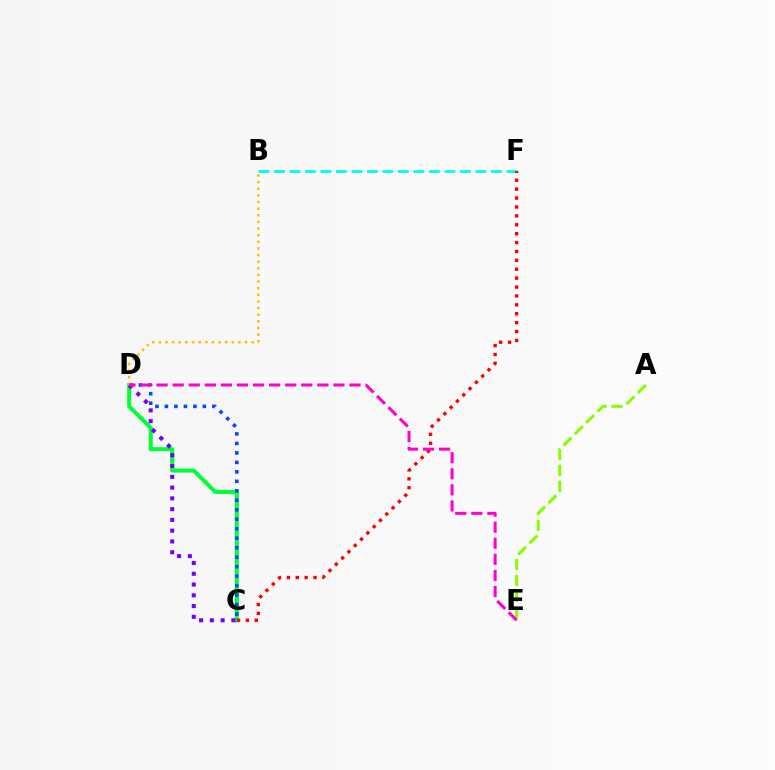{('C', 'D'): [{'color': '#00ff39', 'line_style': 'solid', 'thickness': 2.91}, {'color': '#004bff', 'line_style': 'dotted', 'thickness': 2.58}, {'color': '#7200ff', 'line_style': 'dotted', 'thickness': 2.93}], ('B', 'F'): [{'color': '#00fff6', 'line_style': 'dashed', 'thickness': 2.11}], ('C', 'F'): [{'color': '#ff0000', 'line_style': 'dotted', 'thickness': 2.42}], ('B', 'D'): [{'color': '#ffbd00', 'line_style': 'dotted', 'thickness': 1.8}], ('A', 'E'): [{'color': '#84ff00', 'line_style': 'dashed', 'thickness': 2.17}], ('D', 'E'): [{'color': '#ff00cf', 'line_style': 'dashed', 'thickness': 2.18}]}